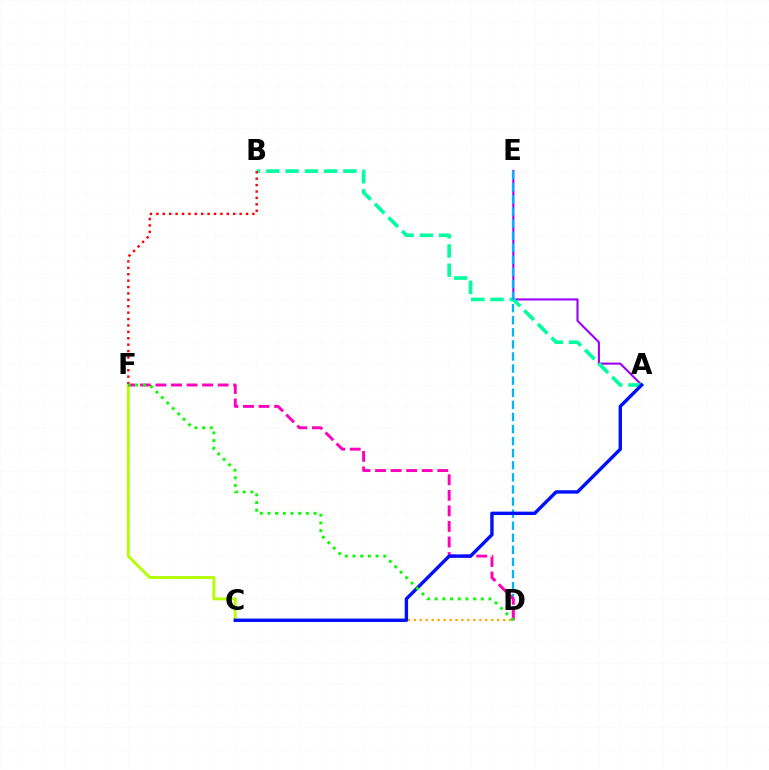{('A', 'E'): [{'color': '#9b00ff', 'line_style': 'solid', 'thickness': 1.52}], ('C', 'D'): [{'color': '#ffa500', 'line_style': 'dotted', 'thickness': 1.62}], ('A', 'B'): [{'color': '#00ff9d', 'line_style': 'dashed', 'thickness': 2.62}], ('C', 'F'): [{'color': '#b3ff00', 'line_style': 'solid', 'thickness': 2.09}], ('B', 'F'): [{'color': '#ff0000', 'line_style': 'dotted', 'thickness': 1.74}], ('D', 'E'): [{'color': '#00b5ff', 'line_style': 'dashed', 'thickness': 1.64}], ('D', 'F'): [{'color': '#ff00bd', 'line_style': 'dashed', 'thickness': 2.11}, {'color': '#08ff00', 'line_style': 'dotted', 'thickness': 2.09}], ('A', 'C'): [{'color': '#0010ff', 'line_style': 'solid', 'thickness': 2.45}]}